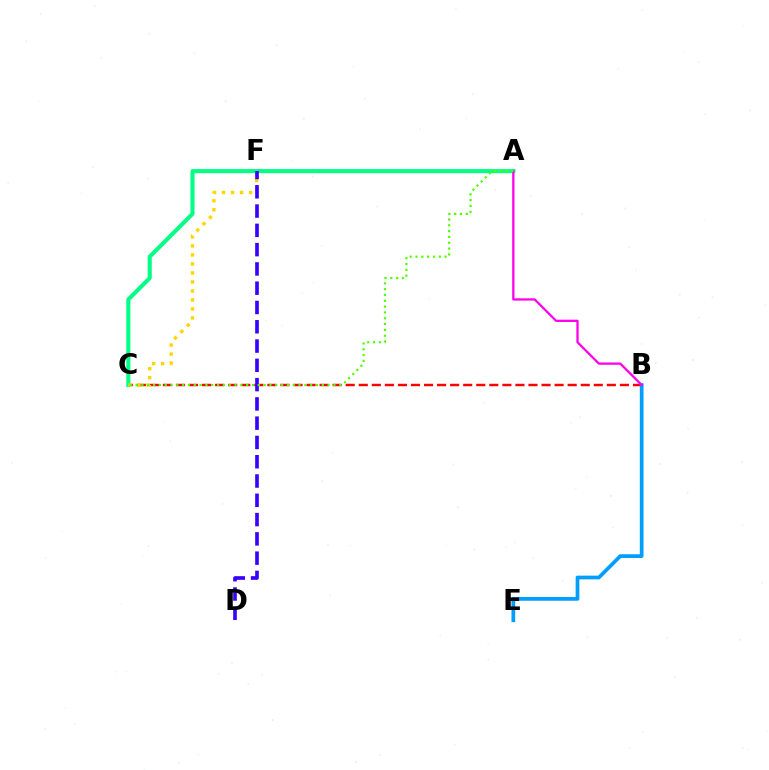{('B', 'C'): [{'color': '#ff0000', 'line_style': 'dashed', 'thickness': 1.77}], ('A', 'C'): [{'color': '#00ff86', 'line_style': 'solid', 'thickness': 2.94}, {'color': '#4fff00', 'line_style': 'dotted', 'thickness': 1.58}], ('B', 'E'): [{'color': '#009eff', 'line_style': 'solid', 'thickness': 2.68}], ('C', 'F'): [{'color': '#ffd500', 'line_style': 'dotted', 'thickness': 2.45}], ('A', 'B'): [{'color': '#ff00ed', 'line_style': 'solid', 'thickness': 1.64}], ('D', 'F'): [{'color': '#3700ff', 'line_style': 'dashed', 'thickness': 2.62}]}